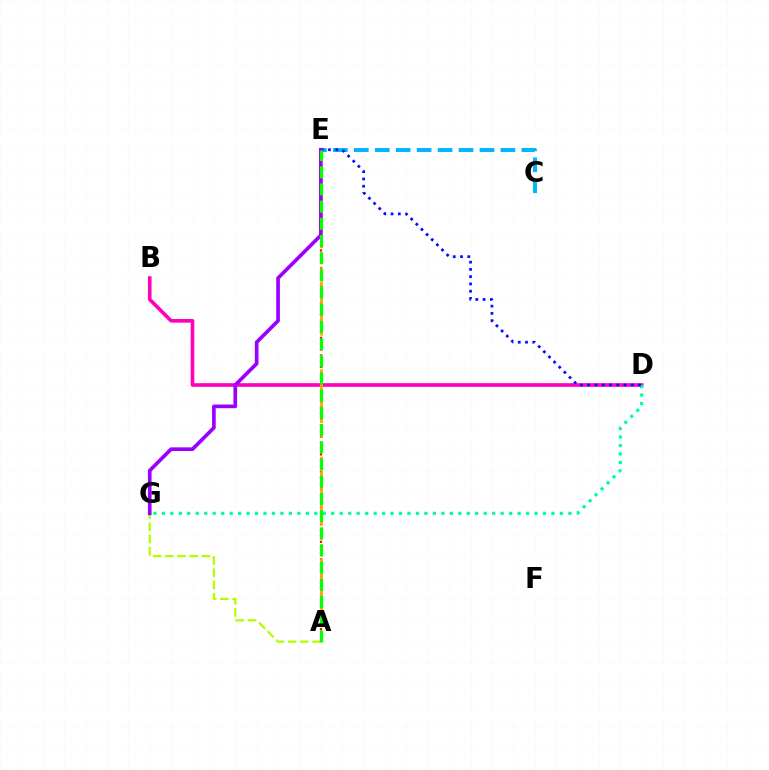{('A', 'E'): [{'color': '#ff0000', 'line_style': 'dotted', 'thickness': 1.58}, {'color': '#ffa500', 'line_style': 'dashed', 'thickness': 1.98}, {'color': '#08ff00', 'line_style': 'dashed', 'thickness': 2.34}], ('B', 'D'): [{'color': '#ff00bd', 'line_style': 'solid', 'thickness': 2.61}], ('C', 'E'): [{'color': '#00b5ff', 'line_style': 'dashed', 'thickness': 2.84}], ('D', 'G'): [{'color': '#00ff9d', 'line_style': 'dotted', 'thickness': 2.3}], ('A', 'G'): [{'color': '#b3ff00', 'line_style': 'dashed', 'thickness': 1.66}], ('D', 'E'): [{'color': '#0010ff', 'line_style': 'dotted', 'thickness': 1.97}], ('E', 'G'): [{'color': '#9b00ff', 'line_style': 'solid', 'thickness': 2.65}]}